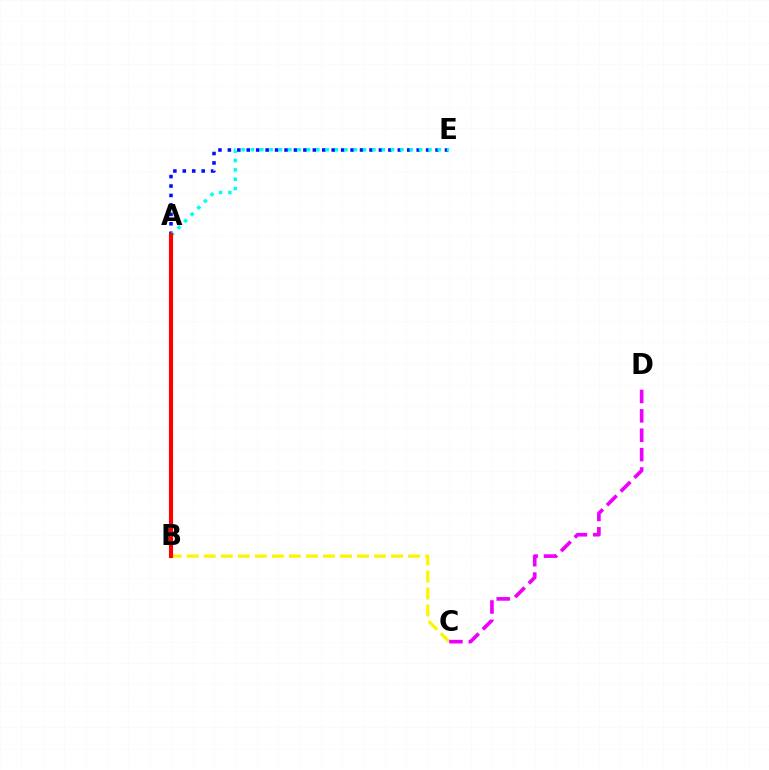{('B', 'C'): [{'color': '#fcf500', 'line_style': 'dashed', 'thickness': 2.31}], ('A', 'E'): [{'color': '#0010ff', 'line_style': 'dotted', 'thickness': 2.56}, {'color': '#00fff6', 'line_style': 'dotted', 'thickness': 2.54}], ('A', 'B'): [{'color': '#08ff00', 'line_style': 'dashed', 'thickness': 1.98}, {'color': '#ff0000', 'line_style': 'solid', 'thickness': 2.97}], ('C', 'D'): [{'color': '#ee00ff', 'line_style': 'dashed', 'thickness': 2.63}]}